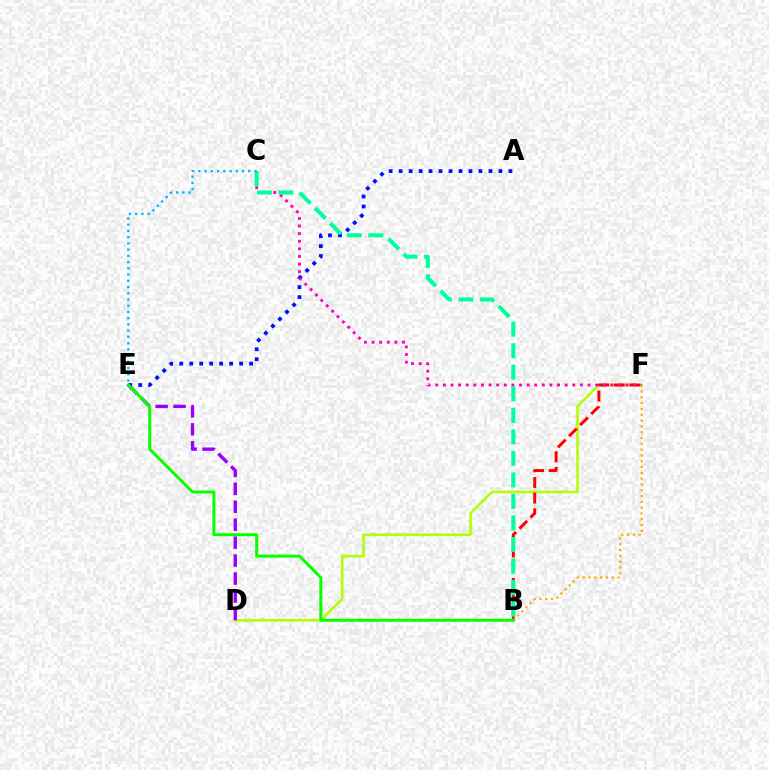{('D', 'F'): [{'color': '#b3ff00', 'line_style': 'solid', 'thickness': 1.83}], ('A', 'E'): [{'color': '#0010ff', 'line_style': 'dotted', 'thickness': 2.71}], ('B', 'F'): [{'color': '#ff0000', 'line_style': 'dashed', 'thickness': 2.13}, {'color': '#ffa500', 'line_style': 'dotted', 'thickness': 1.58}], ('C', 'F'): [{'color': '#ff00bd', 'line_style': 'dotted', 'thickness': 2.07}], ('D', 'E'): [{'color': '#9b00ff', 'line_style': 'dashed', 'thickness': 2.44}], ('B', 'C'): [{'color': '#00ff9d', 'line_style': 'dashed', 'thickness': 2.93}], ('B', 'E'): [{'color': '#08ff00', 'line_style': 'solid', 'thickness': 2.15}], ('C', 'E'): [{'color': '#00b5ff', 'line_style': 'dotted', 'thickness': 1.69}]}